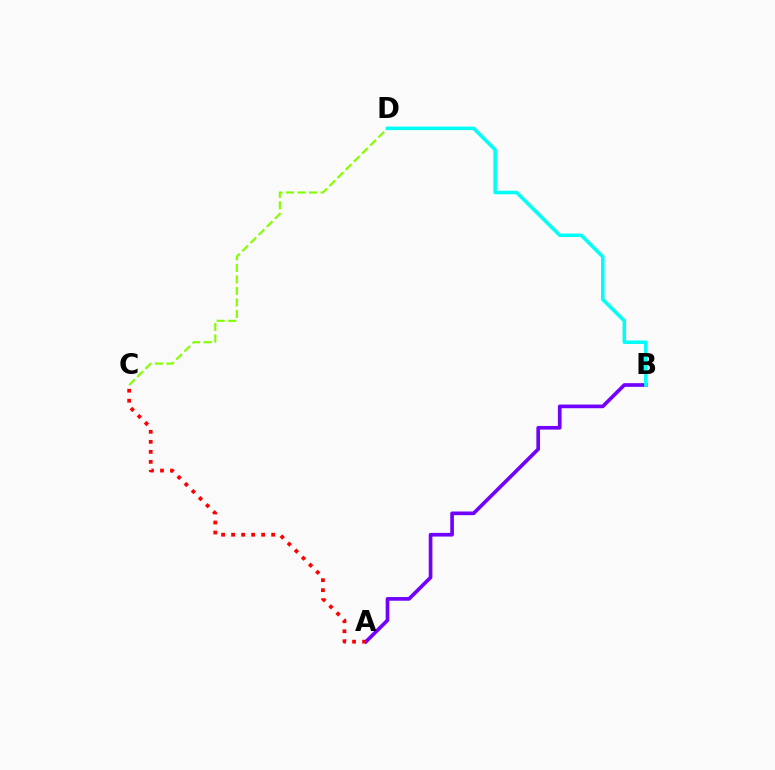{('A', 'B'): [{'color': '#7200ff', 'line_style': 'solid', 'thickness': 2.64}], ('C', 'D'): [{'color': '#84ff00', 'line_style': 'dashed', 'thickness': 1.56}], ('A', 'C'): [{'color': '#ff0000', 'line_style': 'dotted', 'thickness': 2.72}], ('B', 'D'): [{'color': '#00fff6', 'line_style': 'solid', 'thickness': 2.53}]}